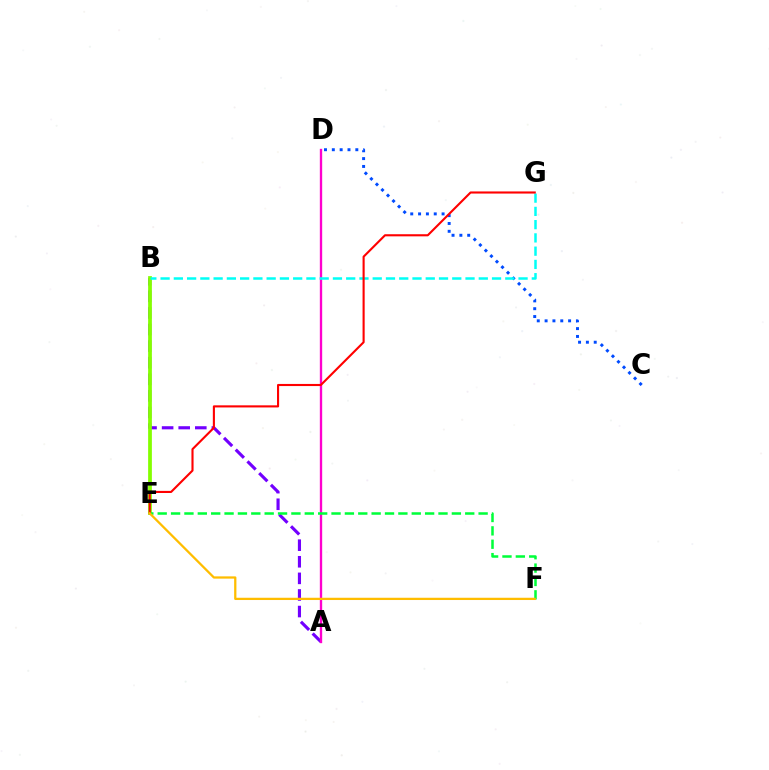{('C', 'D'): [{'color': '#004bff', 'line_style': 'dotted', 'thickness': 2.13}], ('A', 'B'): [{'color': '#7200ff', 'line_style': 'dashed', 'thickness': 2.25}], ('A', 'D'): [{'color': '#ff00cf', 'line_style': 'solid', 'thickness': 1.69}], ('B', 'E'): [{'color': '#84ff00', 'line_style': 'solid', 'thickness': 2.7}], ('E', 'F'): [{'color': '#00ff39', 'line_style': 'dashed', 'thickness': 1.82}, {'color': '#ffbd00', 'line_style': 'solid', 'thickness': 1.63}], ('B', 'G'): [{'color': '#00fff6', 'line_style': 'dashed', 'thickness': 1.8}], ('E', 'G'): [{'color': '#ff0000', 'line_style': 'solid', 'thickness': 1.52}]}